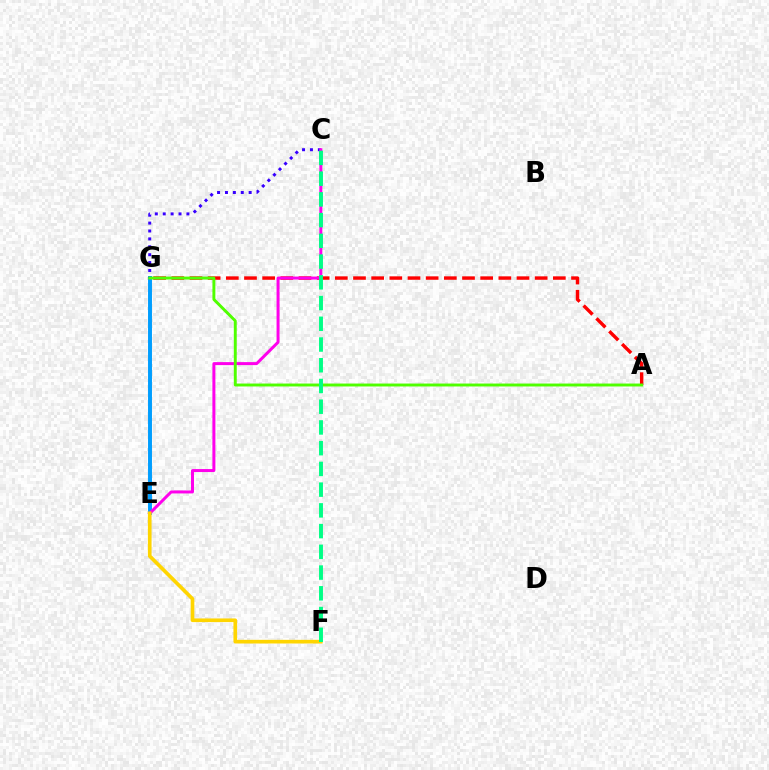{('A', 'G'): [{'color': '#ff0000', 'line_style': 'dashed', 'thickness': 2.47}, {'color': '#4fff00', 'line_style': 'solid', 'thickness': 2.1}], ('E', 'G'): [{'color': '#009eff', 'line_style': 'solid', 'thickness': 2.83}], ('C', 'G'): [{'color': '#3700ff', 'line_style': 'dotted', 'thickness': 2.15}], ('C', 'E'): [{'color': '#ff00ed', 'line_style': 'solid', 'thickness': 2.15}], ('E', 'F'): [{'color': '#ffd500', 'line_style': 'solid', 'thickness': 2.64}], ('C', 'F'): [{'color': '#00ff86', 'line_style': 'dashed', 'thickness': 2.82}]}